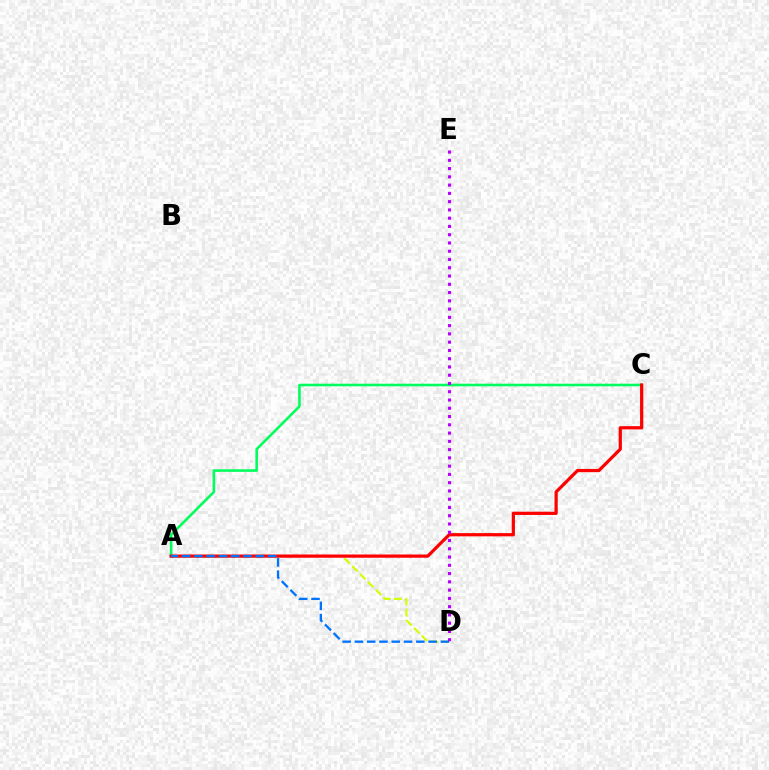{('A', 'C'): [{'color': '#00ff5c', 'line_style': 'solid', 'thickness': 1.86}, {'color': '#ff0000', 'line_style': 'solid', 'thickness': 2.32}], ('A', 'D'): [{'color': '#d1ff00', 'line_style': 'dashed', 'thickness': 1.51}, {'color': '#0074ff', 'line_style': 'dashed', 'thickness': 1.67}], ('D', 'E'): [{'color': '#b900ff', 'line_style': 'dotted', 'thickness': 2.25}]}